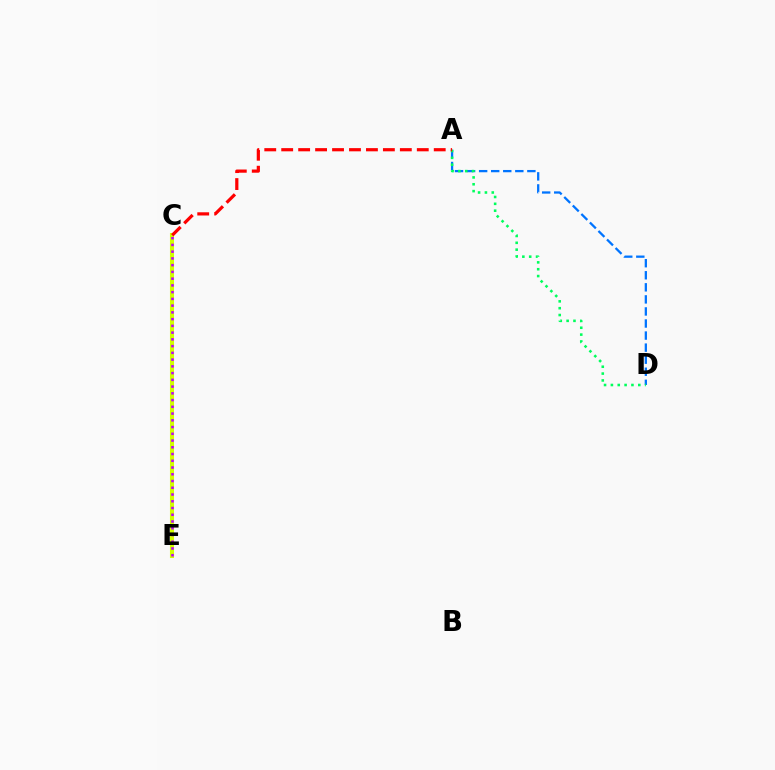{('A', 'D'): [{'color': '#0074ff', 'line_style': 'dashed', 'thickness': 1.64}, {'color': '#00ff5c', 'line_style': 'dotted', 'thickness': 1.86}], ('C', 'E'): [{'color': '#d1ff00', 'line_style': 'solid', 'thickness': 2.93}, {'color': '#b900ff', 'line_style': 'dotted', 'thickness': 1.83}], ('A', 'C'): [{'color': '#ff0000', 'line_style': 'dashed', 'thickness': 2.3}]}